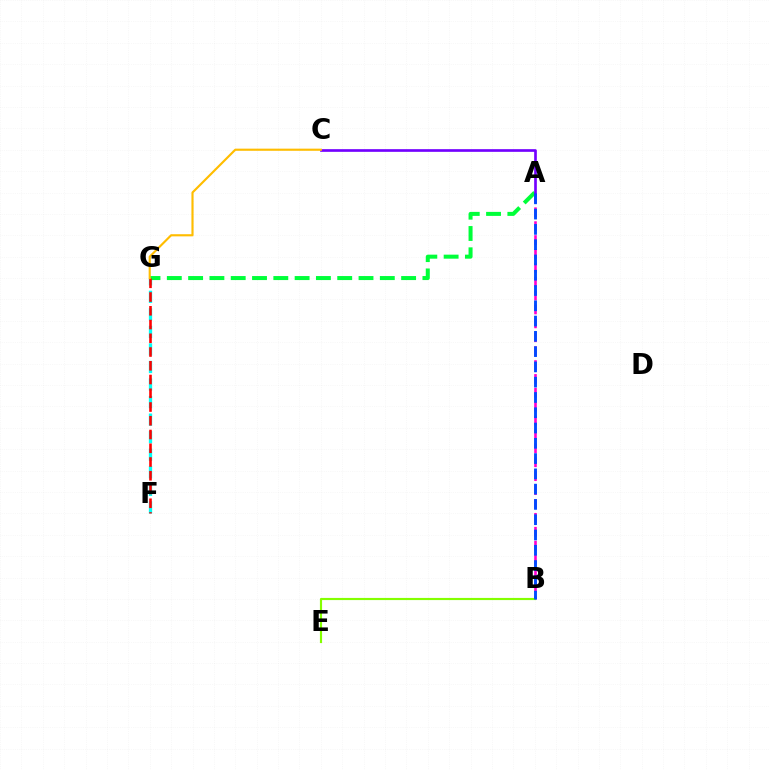{('F', 'G'): [{'color': '#00fff6', 'line_style': 'dashed', 'thickness': 2.38}, {'color': '#ff0000', 'line_style': 'dashed', 'thickness': 1.87}], ('A', 'G'): [{'color': '#00ff39', 'line_style': 'dashed', 'thickness': 2.89}], ('A', 'B'): [{'color': '#ff00cf', 'line_style': 'dashed', 'thickness': 1.89}, {'color': '#004bff', 'line_style': 'dashed', 'thickness': 2.08}], ('A', 'C'): [{'color': '#7200ff', 'line_style': 'solid', 'thickness': 1.93}], ('C', 'G'): [{'color': '#ffbd00', 'line_style': 'solid', 'thickness': 1.54}], ('B', 'E'): [{'color': '#84ff00', 'line_style': 'solid', 'thickness': 1.55}]}